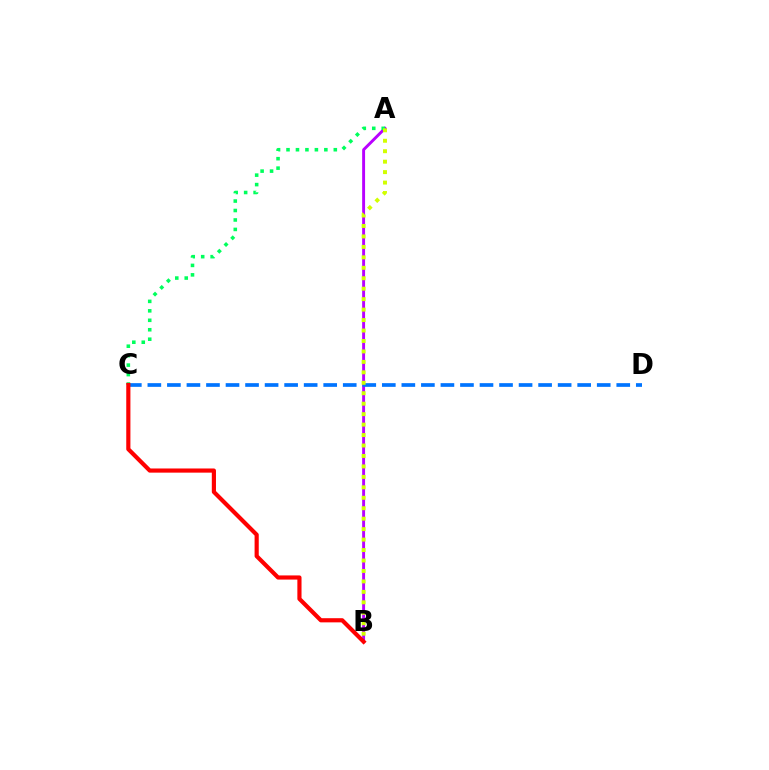{('A', 'B'): [{'color': '#b900ff', 'line_style': 'solid', 'thickness': 2.1}, {'color': '#d1ff00', 'line_style': 'dotted', 'thickness': 2.84}], ('C', 'D'): [{'color': '#0074ff', 'line_style': 'dashed', 'thickness': 2.65}], ('A', 'C'): [{'color': '#00ff5c', 'line_style': 'dotted', 'thickness': 2.57}], ('B', 'C'): [{'color': '#ff0000', 'line_style': 'solid', 'thickness': 2.99}]}